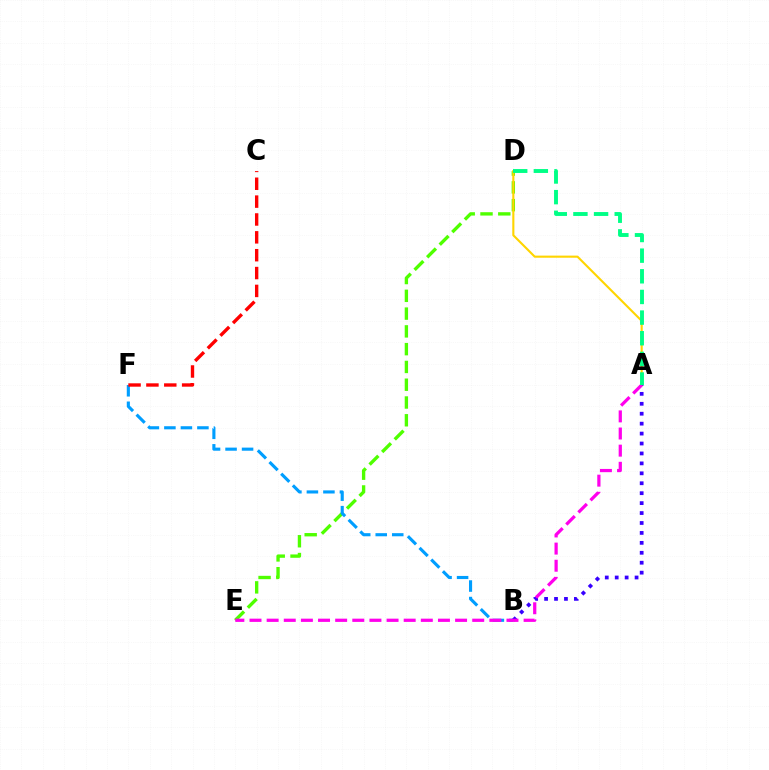{('D', 'E'): [{'color': '#4fff00', 'line_style': 'dashed', 'thickness': 2.42}], ('B', 'F'): [{'color': '#009eff', 'line_style': 'dashed', 'thickness': 2.24}], ('C', 'F'): [{'color': '#ff0000', 'line_style': 'dashed', 'thickness': 2.43}], ('A', 'D'): [{'color': '#ffd500', 'line_style': 'solid', 'thickness': 1.52}, {'color': '#00ff86', 'line_style': 'dashed', 'thickness': 2.8}], ('A', 'B'): [{'color': '#3700ff', 'line_style': 'dotted', 'thickness': 2.7}], ('A', 'E'): [{'color': '#ff00ed', 'line_style': 'dashed', 'thickness': 2.33}]}